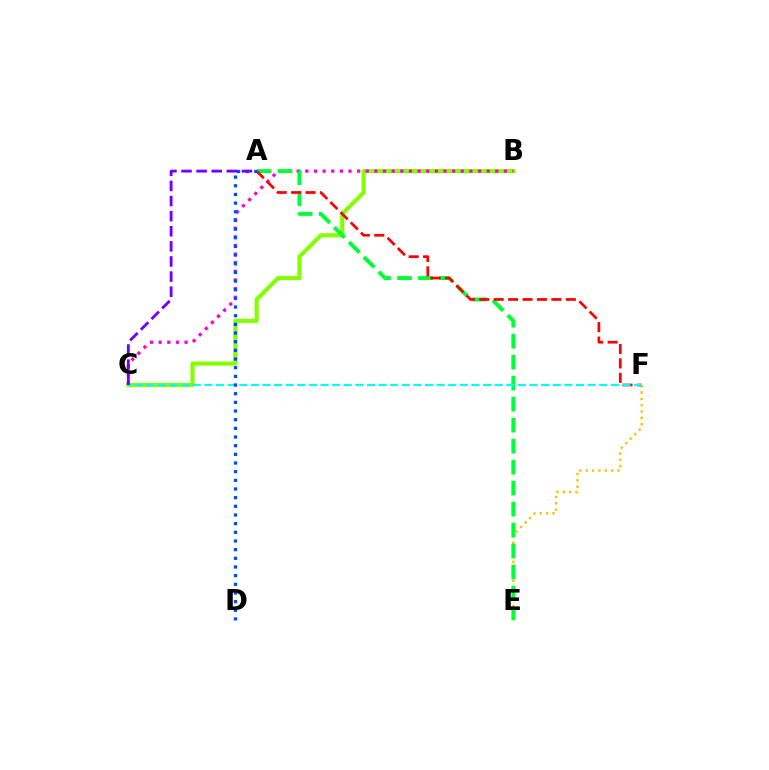{('E', 'F'): [{'color': '#ffbd00', 'line_style': 'dotted', 'thickness': 1.72}], ('B', 'C'): [{'color': '#84ff00', 'line_style': 'solid', 'thickness': 2.97}, {'color': '#ff00cf', 'line_style': 'dotted', 'thickness': 2.35}], ('A', 'E'): [{'color': '#00ff39', 'line_style': 'dashed', 'thickness': 2.85}], ('A', 'F'): [{'color': '#ff0000', 'line_style': 'dashed', 'thickness': 1.96}], ('C', 'F'): [{'color': '#00fff6', 'line_style': 'dashed', 'thickness': 1.58}], ('A', 'D'): [{'color': '#004bff', 'line_style': 'dotted', 'thickness': 2.35}], ('A', 'C'): [{'color': '#7200ff', 'line_style': 'dashed', 'thickness': 2.05}]}